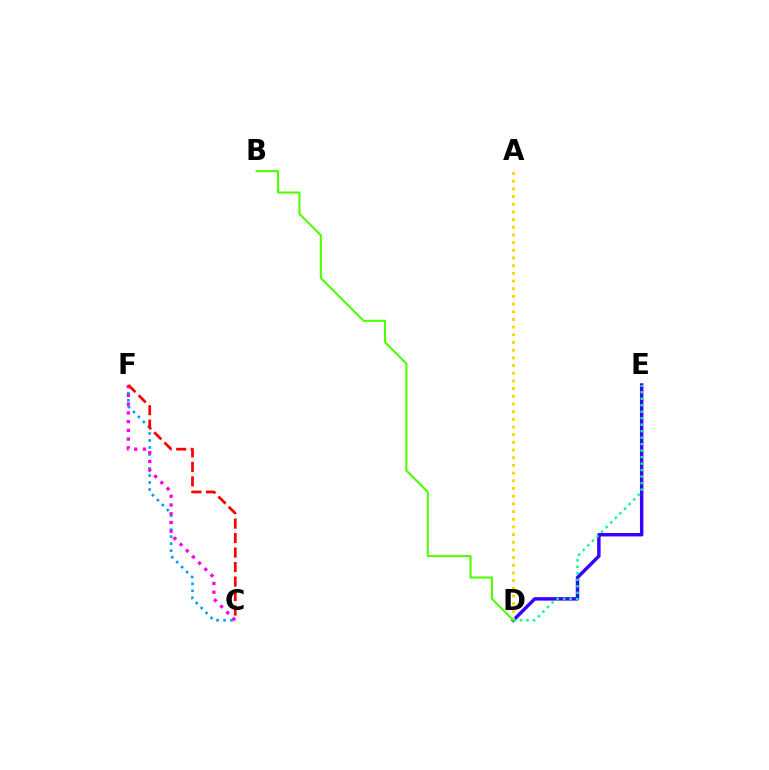{('D', 'E'): [{'color': '#3700ff', 'line_style': 'solid', 'thickness': 2.48}, {'color': '#00ff86', 'line_style': 'dotted', 'thickness': 1.76}], ('C', 'F'): [{'color': '#009eff', 'line_style': 'dotted', 'thickness': 1.9}, {'color': '#ff00ed', 'line_style': 'dotted', 'thickness': 2.38}, {'color': '#ff0000', 'line_style': 'dashed', 'thickness': 1.97}], ('A', 'D'): [{'color': '#ffd500', 'line_style': 'dotted', 'thickness': 2.09}], ('B', 'D'): [{'color': '#4fff00', 'line_style': 'solid', 'thickness': 1.52}]}